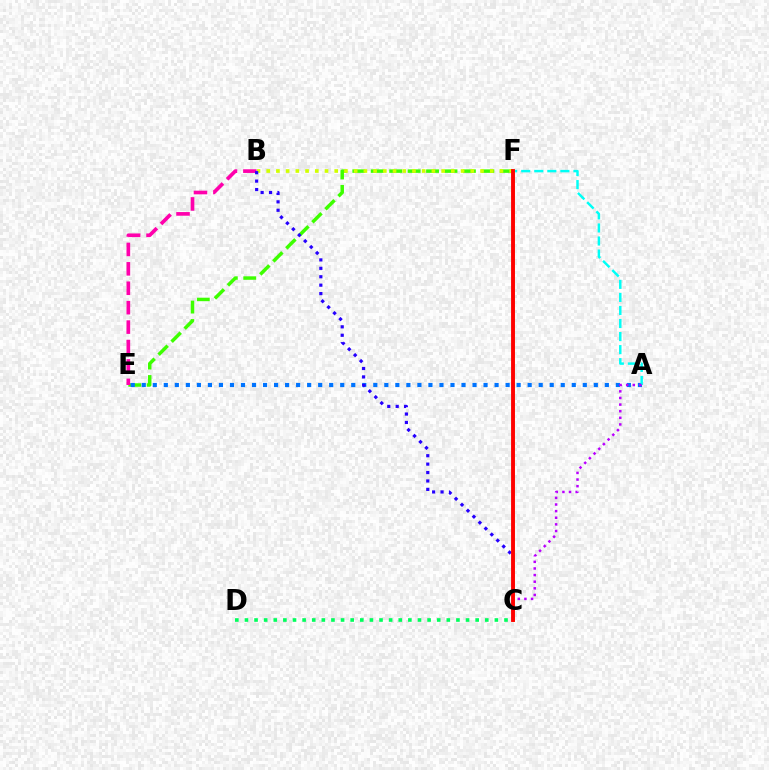{('E', 'F'): [{'color': '#3dff00', 'line_style': 'dashed', 'thickness': 2.5}], ('B', 'F'): [{'color': '#d1ff00', 'line_style': 'dotted', 'thickness': 2.64}], ('B', 'E'): [{'color': '#ff00ac', 'line_style': 'dashed', 'thickness': 2.64}], ('A', 'E'): [{'color': '#0074ff', 'line_style': 'dotted', 'thickness': 3.0}], ('B', 'C'): [{'color': '#2500ff', 'line_style': 'dotted', 'thickness': 2.29}], ('A', 'F'): [{'color': '#00fff6', 'line_style': 'dashed', 'thickness': 1.77}], ('A', 'C'): [{'color': '#b900ff', 'line_style': 'dotted', 'thickness': 1.8}], ('C', 'F'): [{'color': '#ff9400', 'line_style': 'solid', 'thickness': 2.03}, {'color': '#ff0000', 'line_style': 'solid', 'thickness': 2.77}], ('C', 'D'): [{'color': '#00ff5c', 'line_style': 'dotted', 'thickness': 2.61}]}